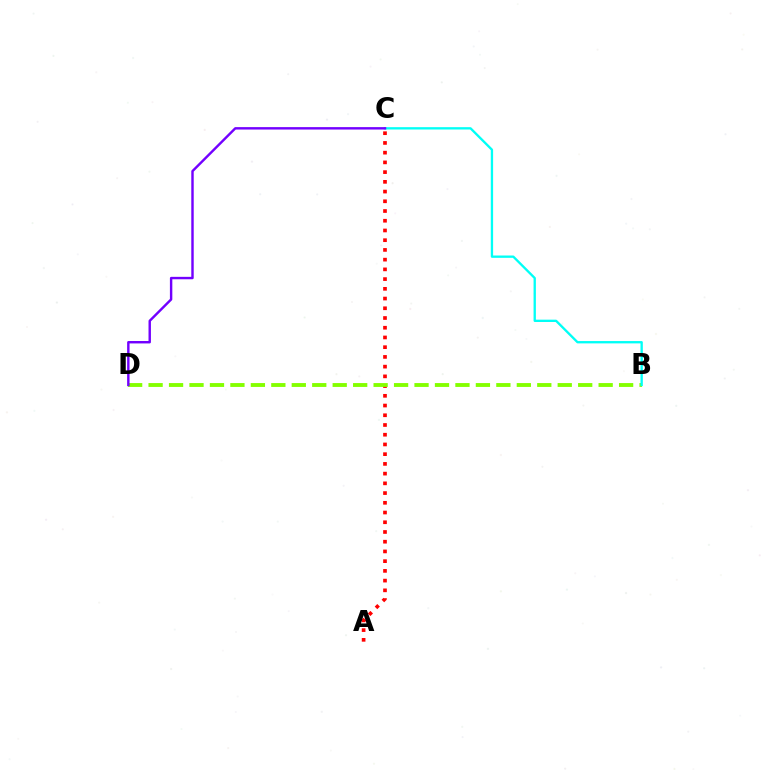{('A', 'C'): [{'color': '#ff0000', 'line_style': 'dotted', 'thickness': 2.64}], ('B', 'D'): [{'color': '#84ff00', 'line_style': 'dashed', 'thickness': 2.78}], ('B', 'C'): [{'color': '#00fff6', 'line_style': 'solid', 'thickness': 1.68}], ('C', 'D'): [{'color': '#7200ff', 'line_style': 'solid', 'thickness': 1.74}]}